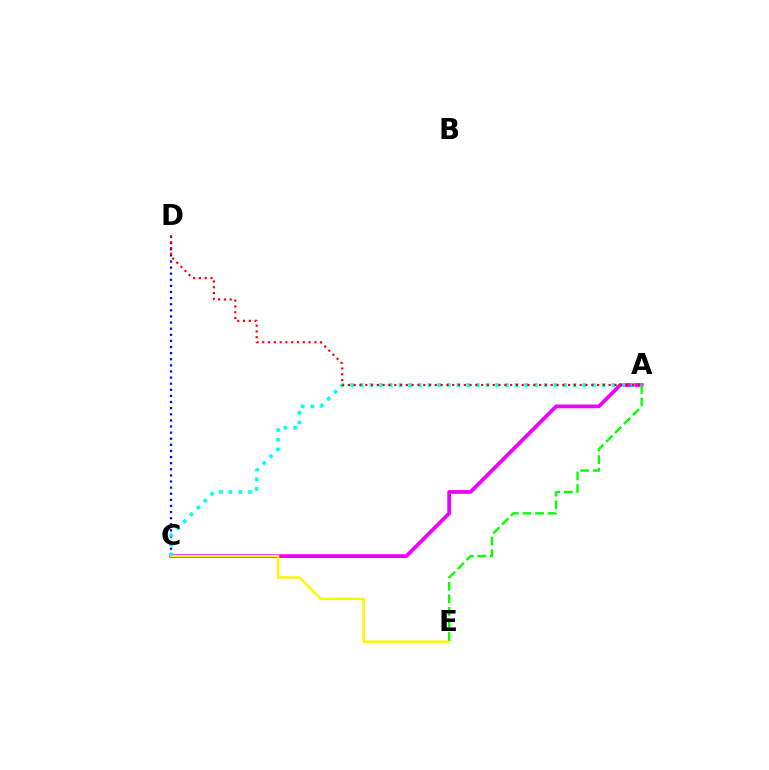{('A', 'C'): [{'color': '#ee00ff', 'line_style': 'solid', 'thickness': 2.71}, {'color': '#00fff6', 'line_style': 'dotted', 'thickness': 2.63}], ('C', 'D'): [{'color': '#0010ff', 'line_style': 'dotted', 'thickness': 1.66}], ('C', 'E'): [{'color': '#fcf500', 'line_style': 'solid', 'thickness': 1.77}], ('A', 'D'): [{'color': '#ff0000', 'line_style': 'dotted', 'thickness': 1.57}], ('A', 'E'): [{'color': '#08ff00', 'line_style': 'dashed', 'thickness': 1.71}]}